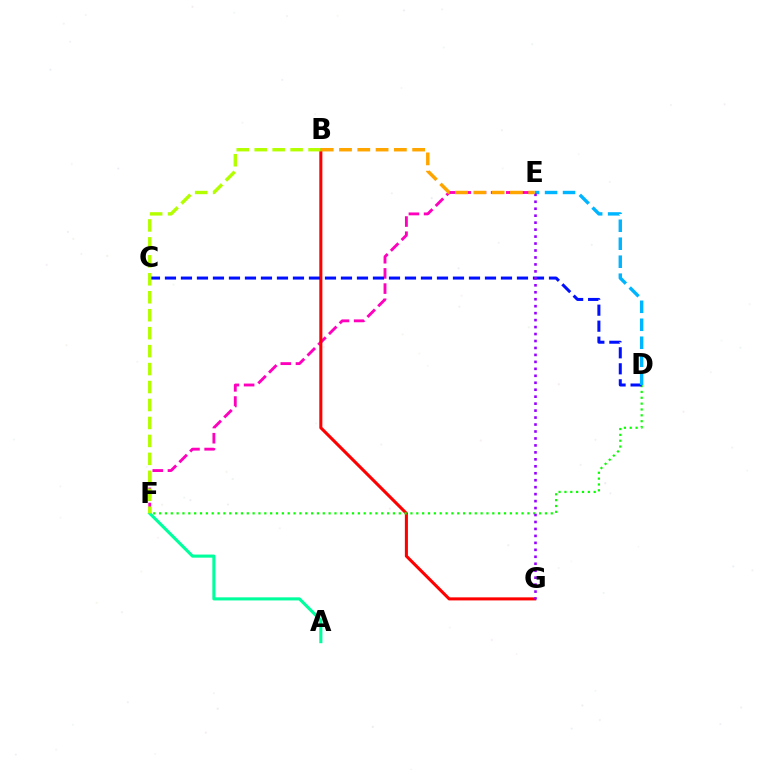{('E', 'F'): [{'color': '#ff00bd', 'line_style': 'dashed', 'thickness': 2.06}], ('B', 'G'): [{'color': '#ff0000', 'line_style': 'solid', 'thickness': 2.2}], ('D', 'F'): [{'color': '#08ff00', 'line_style': 'dotted', 'thickness': 1.59}], ('C', 'D'): [{'color': '#0010ff', 'line_style': 'dashed', 'thickness': 2.17}], ('A', 'F'): [{'color': '#00ff9d', 'line_style': 'solid', 'thickness': 2.23}], ('B', 'F'): [{'color': '#b3ff00', 'line_style': 'dashed', 'thickness': 2.44}], ('D', 'E'): [{'color': '#00b5ff', 'line_style': 'dashed', 'thickness': 2.44}], ('E', 'G'): [{'color': '#9b00ff', 'line_style': 'dotted', 'thickness': 1.89}], ('B', 'E'): [{'color': '#ffa500', 'line_style': 'dashed', 'thickness': 2.48}]}